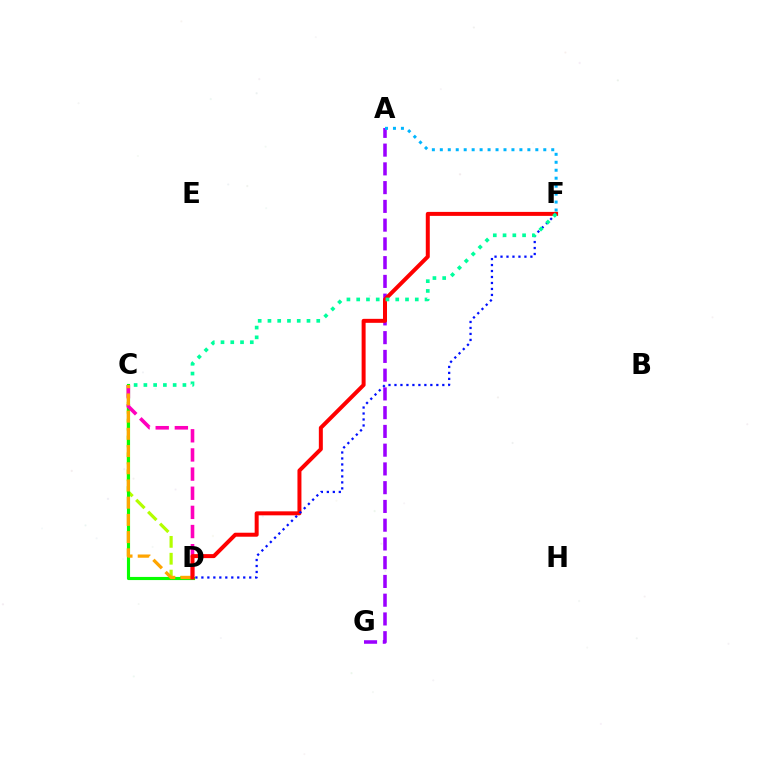{('C', 'D'): [{'color': '#b3ff00', 'line_style': 'dashed', 'thickness': 2.29}, {'color': '#08ff00', 'line_style': 'solid', 'thickness': 2.26}, {'color': '#ff00bd', 'line_style': 'dashed', 'thickness': 2.6}, {'color': '#ffa500', 'line_style': 'dashed', 'thickness': 2.34}], ('A', 'G'): [{'color': '#9b00ff', 'line_style': 'dashed', 'thickness': 2.55}], ('A', 'F'): [{'color': '#00b5ff', 'line_style': 'dotted', 'thickness': 2.16}], ('D', 'F'): [{'color': '#ff0000', 'line_style': 'solid', 'thickness': 2.87}, {'color': '#0010ff', 'line_style': 'dotted', 'thickness': 1.62}], ('C', 'F'): [{'color': '#00ff9d', 'line_style': 'dotted', 'thickness': 2.65}]}